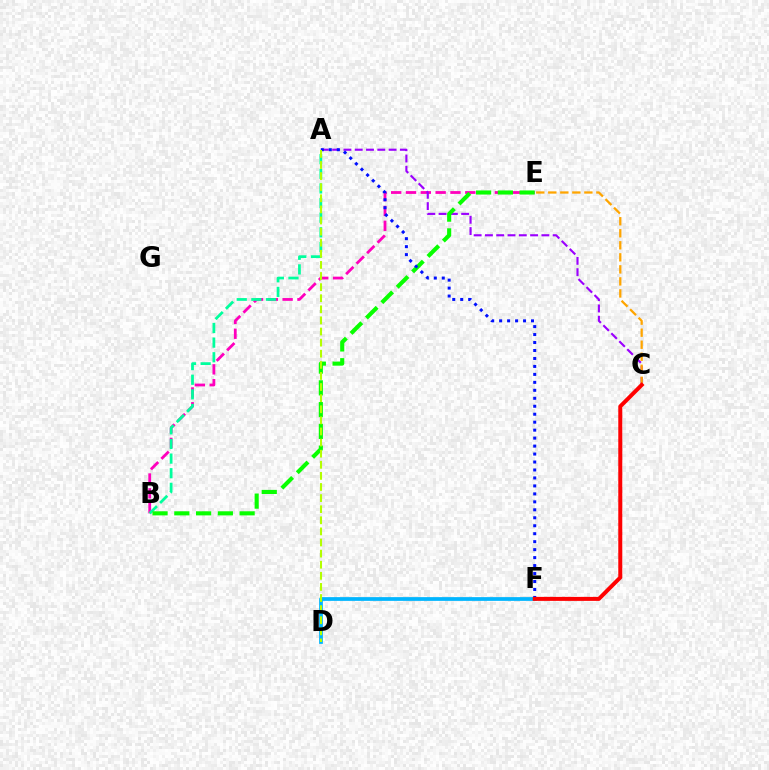{('B', 'E'): [{'color': '#ff00bd', 'line_style': 'dashed', 'thickness': 2.01}, {'color': '#08ff00', 'line_style': 'dashed', 'thickness': 2.96}], ('A', 'C'): [{'color': '#9b00ff', 'line_style': 'dashed', 'thickness': 1.53}], ('A', 'B'): [{'color': '#00ff9d', 'line_style': 'dashed', 'thickness': 1.99}], ('C', 'E'): [{'color': '#ffa500', 'line_style': 'dashed', 'thickness': 1.63}], ('A', 'F'): [{'color': '#0010ff', 'line_style': 'dotted', 'thickness': 2.16}], ('D', 'F'): [{'color': '#00b5ff', 'line_style': 'solid', 'thickness': 2.7}], ('A', 'D'): [{'color': '#b3ff00', 'line_style': 'dashed', 'thickness': 1.51}], ('C', 'F'): [{'color': '#ff0000', 'line_style': 'solid', 'thickness': 2.87}]}